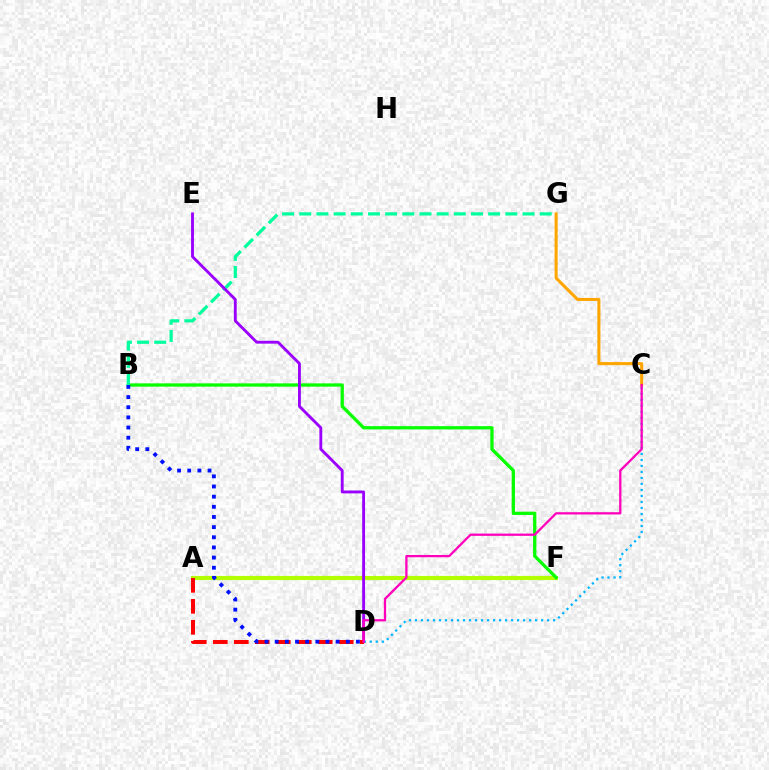{('C', 'D'): [{'color': '#00b5ff', 'line_style': 'dotted', 'thickness': 1.63}, {'color': '#ff00bd', 'line_style': 'solid', 'thickness': 1.63}], ('A', 'F'): [{'color': '#b3ff00', 'line_style': 'solid', 'thickness': 2.99}], ('B', 'F'): [{'color': '#08ff00', 'line_style': 'solid', 'thickness': 2.37}], ('B', 'G'): [{'color': '#00ff9d', 'line_style': 'dashed', 'thickness': 2.33}], ('D', 'E'): [{'color': '#9b00ff', 'line_style': 'solid', 'thickness': 2.06}], ('A', 'D'): [{'color': '#ff0000', 'line_style': 'dashed', 'thickness': 2.85}], ('C', 'G'): [{'color': '#ffa500', 'line_style': 'solid', 'thickness': 2.19}], ('B', 'D'): [{'color': '#0010ff', 'line_style': 'dotted', 'thickness': 2.76}]}